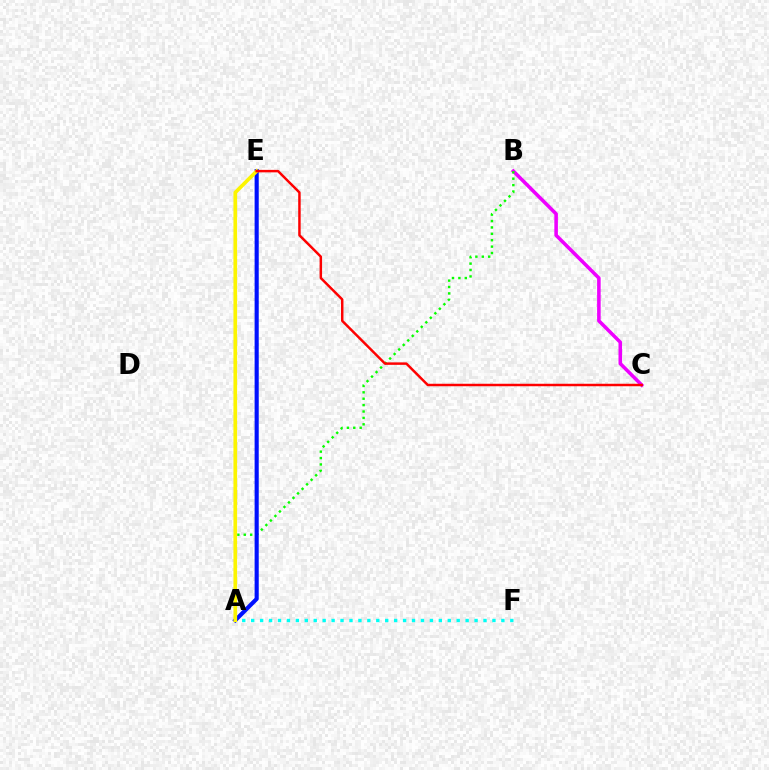{('B', 'C'): [{'color': '#ee00ff', 'line_style': 'solid', 'thickness': 2.56}], ('A', 'B'): [{'color': '#08ff00', 'line_style': 'dotted', 'thickness': 1.74}], ('A', 'F'): [{'color': '#00fff6', 'line_style': 'dotted', 'thickness': 2.43}], ('A', 'E'): [{'color': '#0010ff', 'line_style': 'solid', 'thickness': 2.97}, {'color': '#fcf500', 'line_style': 'solid', 'thickness': 2.65}], ('C', 'E'): [{'color': '#ff0000', 'line_style': 'solid', 'thickness': 1.78}]}